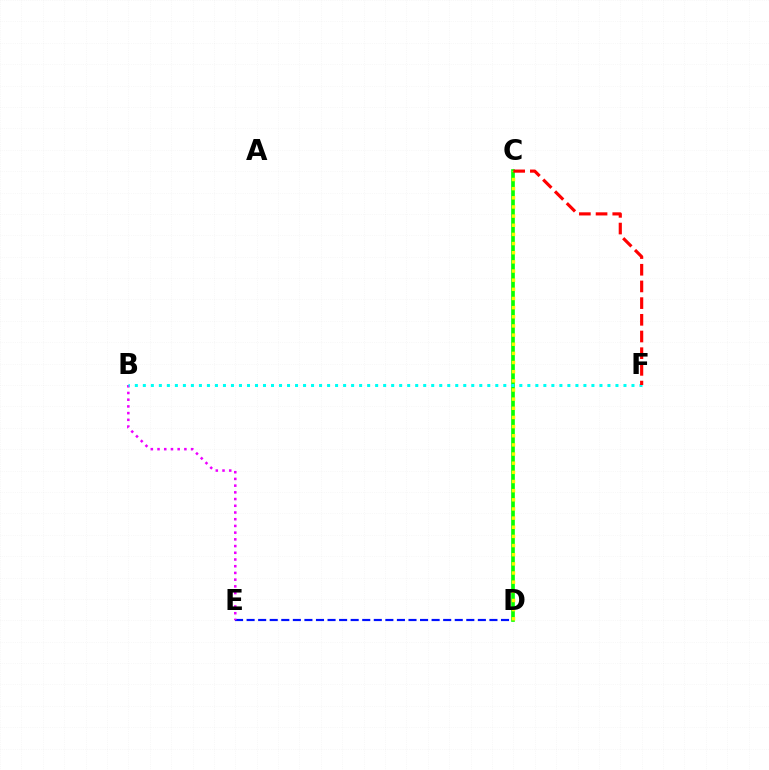{('D', 'E'): [{'color': '#0010ff', 'line_style': 'dashed', 'thickness': 1.57}], ('B', 'E'): [{'color': '#ee00ff', 'line_style': 'dotted', 'thickness': 1.82}], ('C', 'D'): [{'color': '#08ff00', 'line_style': 'solid', 'thickness': 2.64}, {'color': '#fcf500', 'line_style': 'dotted', 'thickness': 2.49}], ('B', 'F'): [{'color': '#00fff6', 'line_style': 'dotted', 'thickness': 2.18}], ('C', 'F'): [{'color': '#ff0000', 'line_style': 'dashed', 'thickness': 2.27}]}